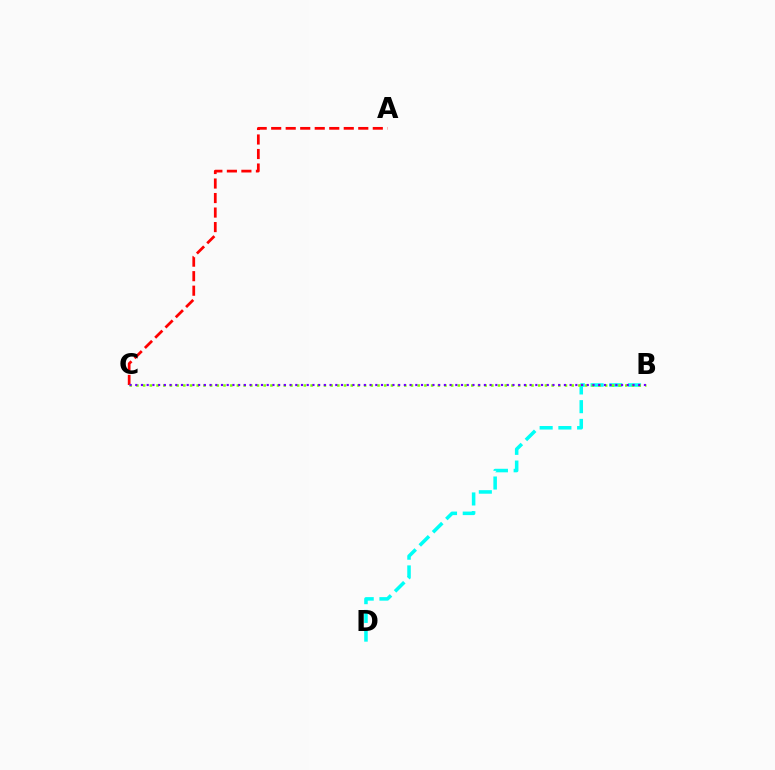{('B', 'D'): [{'color': '#00fff6', 'line_style': 'dashed', 'thickness': 2.55}], ('A', 'C'): [{'color': '#ff0000', 'line_style': 'dashed', 'thickness': 1.97}], ('B', 'C'): [{'color': '#84ff00', 'line_style': 'dotted', 'thickness': 1.82}, {'color': '#7200ff', 'line_style': 'dotted', 'thickness': 1.55}]}